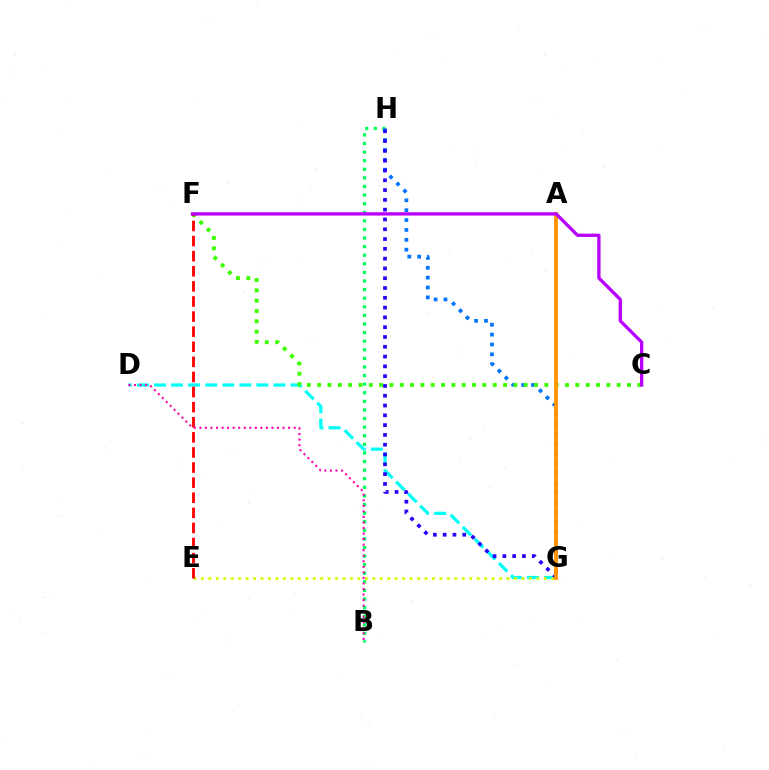{('D', 'G'): [{'color': '#00fff6', 'line_style': 'dashed', 'thickness': 2.32}], ('B', 'H'): [{'color': '#00ff5c', 'line_style': 'dotted', 'thickness': 2.34}], ('G', 'H'): [{'color': '#0074ff', 'line_style': 'dotted', 'thickness': 2.68}, {'color': '#2500ff', 'line_style': 'dotted', 'thickness': 2.66}], ('E', 'G'): [{'color': '#d1ff00', 'line_style': 'dotted', 'thickness': 2.03}], ('C', 'F'): [{'color': '#3dff00', 'line_style': 'dotted', 'thickness': 2.81}, {'color': '#b900ff', 'line_style': 'solid', 'thickness': 2.39}], ('E', 'F'): [{'color': '#ff0000', 'line_style': 'dashed', 'thickness': 2.05}], ('A', 'G'): [{'color': '#ff9400', 'line_style': 'solid', 'thickness': 2.72}], ('B', 'D'): [{'color': '#ff00ac', 'line_style': 'dotted', 'thickness': 1.51}]}